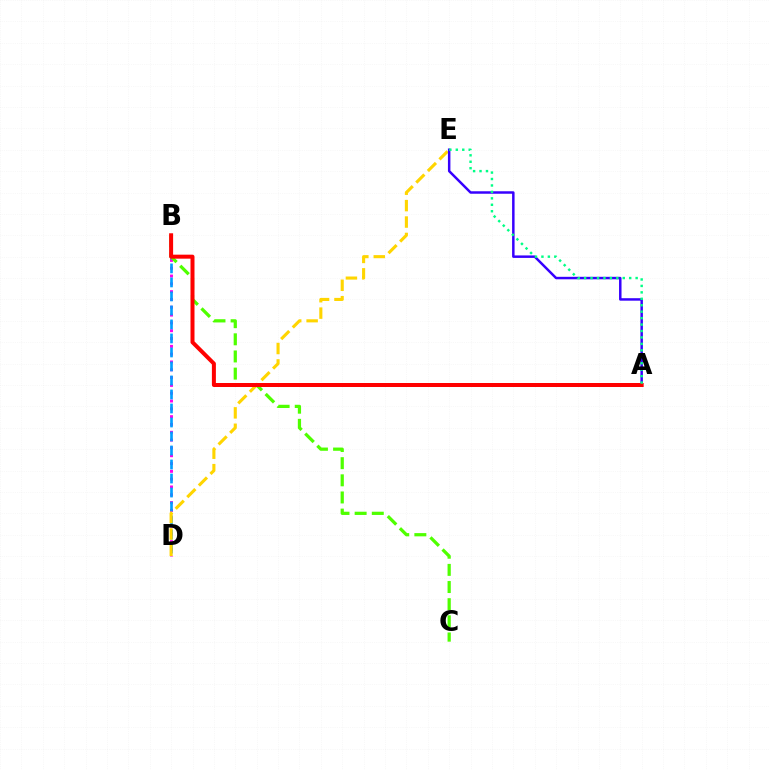{('B', 'D'): [{'color': '#ff00ed', 'line_style': 'dotted', 'thickness': 2.12}, {'color': '#009eff', 'line_style': 'dashed', 'thickness': 1.9}], ('B', 'C'): [{'color': '#4fff00', 'line_style': 'dashed', 'thickness': 2.33}], ('D', 'E'): [{'color': '#ffd500', 'line_style': 'dashed', 'thickness': 2.23}], ('A', 'E'): [{'color': '#3700ff', 'line_style': 'solid', 'thickness': 1.79}, {'color': '#00ff86', 'line_style': 'dotted', 'thickness': 1.75}], ('A', 'B'): [{'color': '#ff0000', 'line_style': 'solid', 'thickness': 2.88}]}